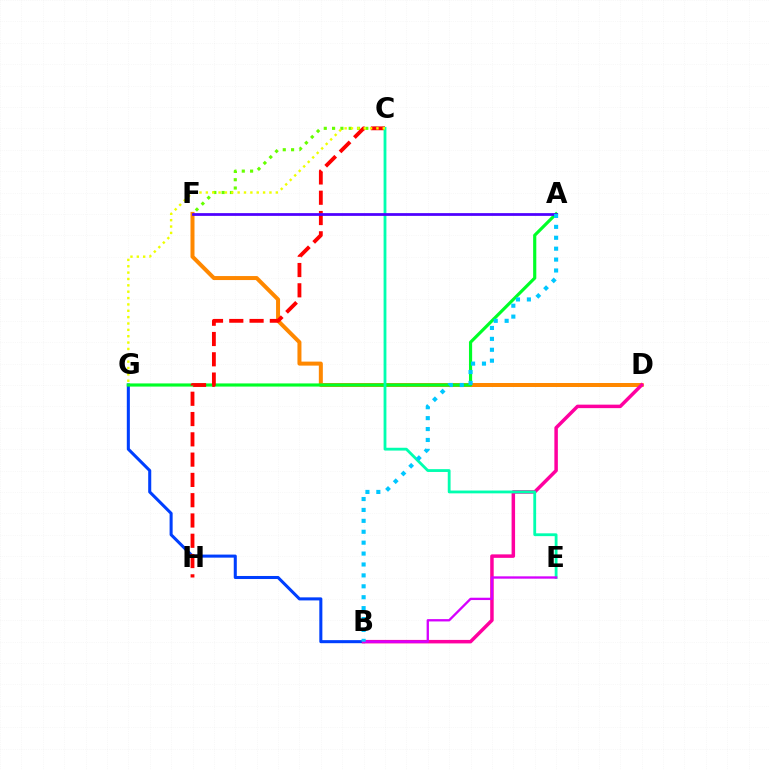{('B', 'G'): [{'color': '#003fff', 'line_style': 'solid', 'thickness': 2.2}], ('D', 'F'): [{'color': '#ff8800', 'line_style': 'solid', 'thickness': 2.88}], ('C', 'F'): [{'color': '#66ff00', 'line_style': 'dotted', 'thickness': 2.26}], ('B', 'D'): [{'color': '#ff00a0', 'line_style': 'solid', 'thickness': 2.51}], ('A', 'G'): [{'color': '#00ff27', 'line_style': 'solid', 'thickness': 2.28}], ('C', 'H'): [{'color': '#ff0000', 'line_style': 'dashed', 'thickness': 2.76}], ('C', 'E'): [{'color': '#00ffaf', 'line_style': 'solid', 'thickness': 2.02}], ('B', 'E'): [{'color': '#d600ff', 'line_style': 'solid', 'thickness': 1.67}], ('A', 'F'): [{'color': '#4f00ff', 'line_style': 'solid', 'thickness': 1.98}], ('A', 'B'): [{'color': '#00c7ff', 'line_style': 'dotted', 'thickness': 2.96}], ('C', 'G'): [{'color': '#eeff00', 'line_style': 'dotted', 'thickness': 1.73}]}